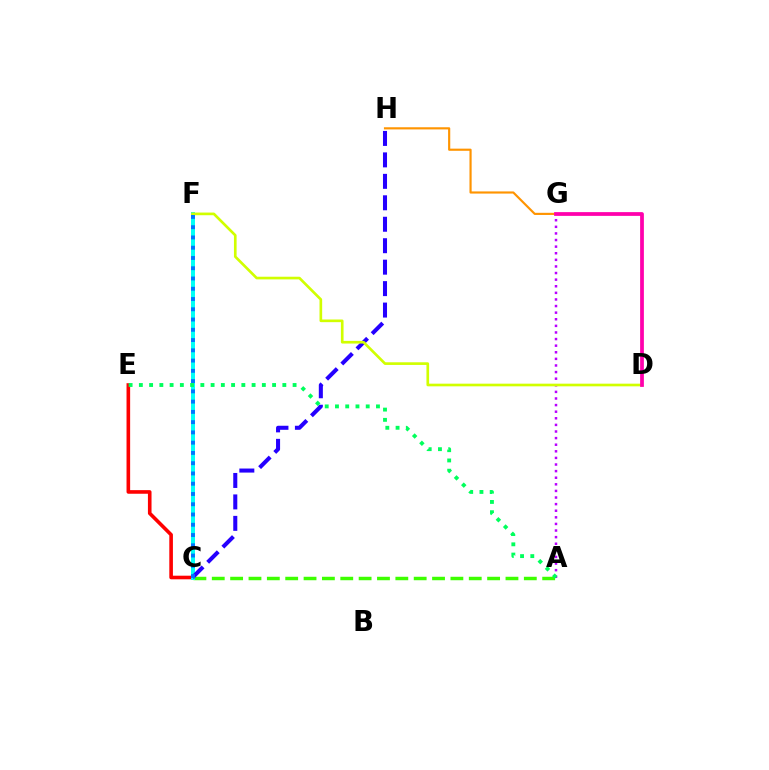{('C', 'E'): [{'color': '#ff0000', 'line_style': 'solid', 'thickness': 2.6}], ('A', 'C'): [{'color': '#3dff00', 'line_style': 'dashed', 'thickness': 2.49}], ('C', 'F'): [{'color': '#00fff6', 'line_style': 'solid', 'thickness': 2.86}, {'color': '#0074ff', 'line_style': 'dotted', 'thickness': 2.79}], ('A', 'G'): [{'color': '#b900ff', 'line_style': 'dotted', 'thickness': 1.79}], ('C', 'H'): [{'color': '#2500ff', 'line_style': 'dashed', 'thickness': 2.91}], ('G', 'H'): [{'color': '#ff9400', 'line_style': 'solid', 'thickness': 1.55}], ('D', 'F'): [{'color': '#d1ff00', 'line_style': 'solid', 'thickness': 1.91}], ('A', 'E'): [{'color': '#00ff5c', 'line_style': 'dotted', 'thickness': 2.78}], ('D', 'G'): [{'color': '#ff00ac', 'line_style': 'solid', 'thickness': 2.7}]}